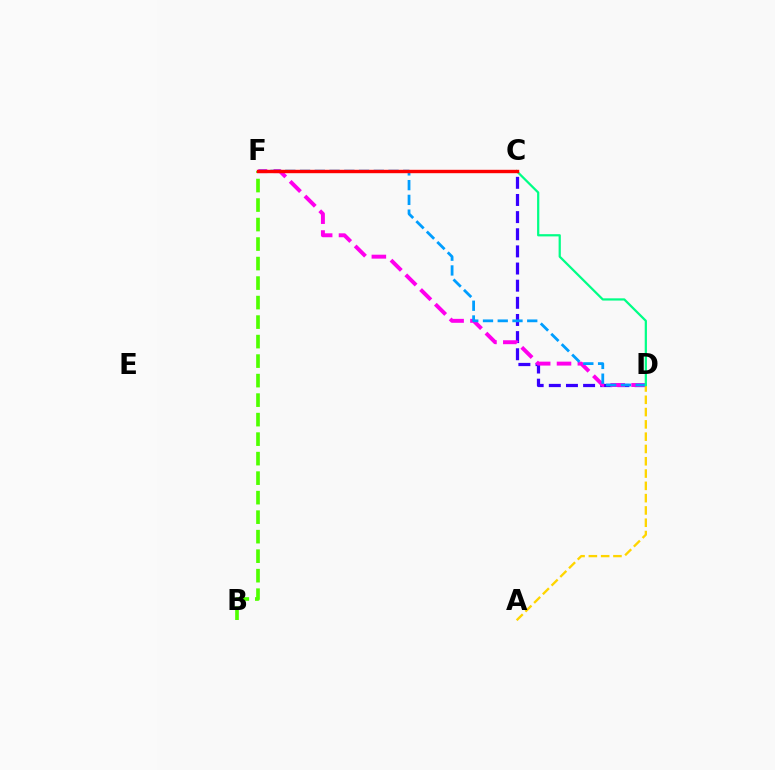{('C', 'D'): [{'color': '#3700ff', 'line_style': 'dashed', 'thickness': 2.33}, {'color': '#00ff86', 'line_style': 'solid', 'thickness': 1.61}], ('B', 'F'): [{'color': '#4fff00', 'line_style': 'dashed', 'thickness': 2.65}], ('D', 'F'): [{'color': '#ff00ed', 'line_style': 'dashed', 'thickness': 2.83}, {'color': '#009eff', 'line_style': 'dashed', 'thickness': 2.0}], ('A', 'D'): [{'color': '#ffd500', 'line_style': 'dashed', 'thickness': 1.67}], ('C', 'F'): [{'color': '#ff0000', 'line_style': 'solid', 'thickness': 2.45}]}